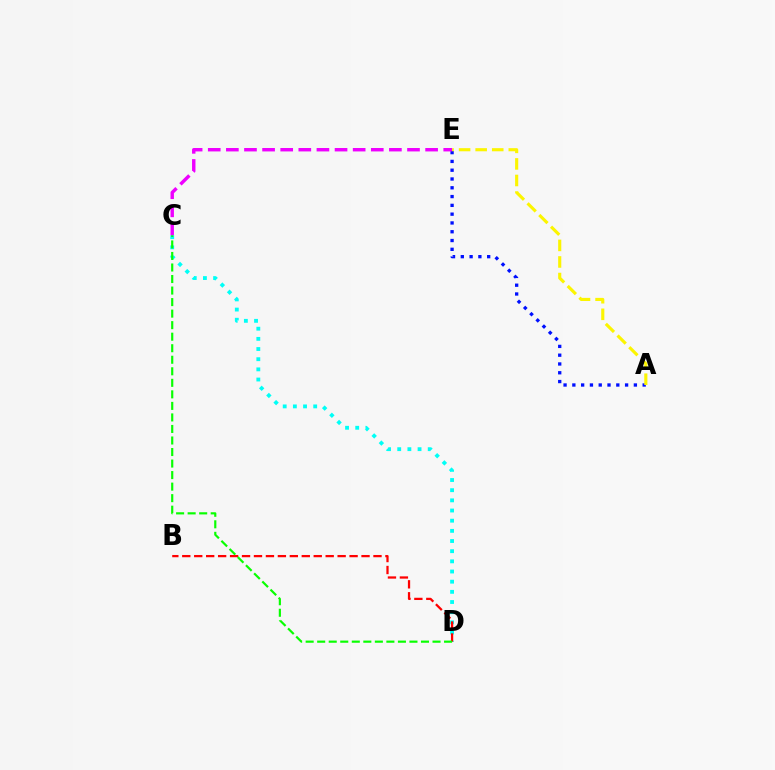{('A', 'E'): [{'color': '#0010ff', 'line_style': 'dotted', 'thickness': 2.39}, {'color': '#fcf500', 'line_style': 'dashed', 'thickness': 2.25}], ('C', 'D'): [{'color': '#00fff6', 'line_style': 'dotted', 'thickness': 2.76}, {'color': '#08ff00', 'line_style': 'dashed', 'thickness': 1.57}], ('B', 'D'): [{'color': '#ff0000', 'line_style': 'dashed', 'thickness': 1.62}], ('C', 'E'): [{'color': '#ee00ff', 'line_style': 'dashed', 'thickness': 2.46}]}